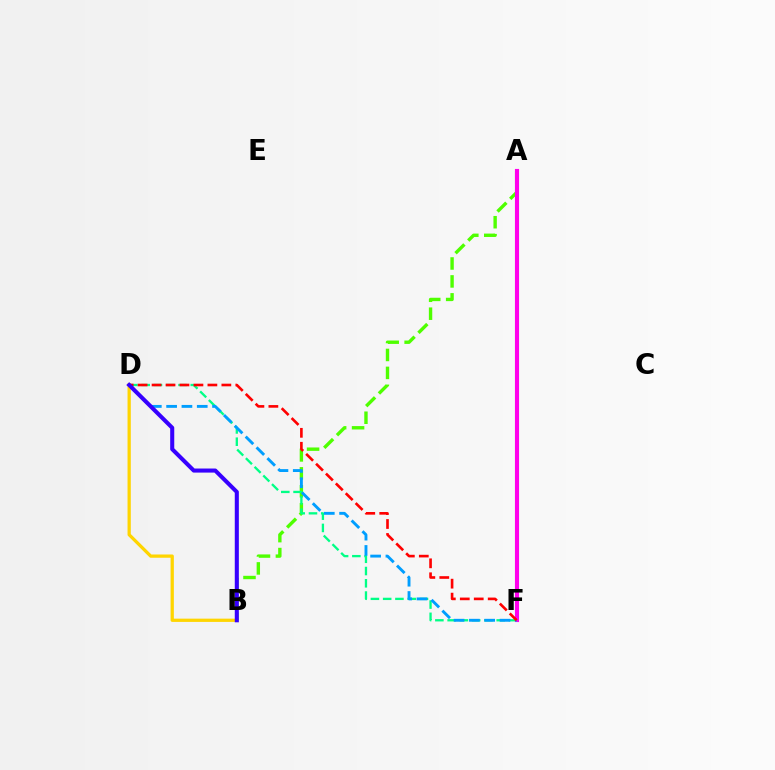{('B', 'D'): [{'color': '#ffd500', 'line_style': 'solid', 'thickness': 2.35}, {'color': '#3700ff', 'line_style': 'solid', 'thickness': 2.93}], ('A', 'B'): [{'color': '#4fff00', 'line_style': 'dashed', 'thickness': 2.44}], ('D', 'F'): [{'color': '#00ff86', 'line_style': 'dashed', 'thickness': 1.67}, {'color': '#009eff', 'line_style': 'dashed', 'thickness': 2.08}, {'color': '#ff0000', 'line_style': 'dashed', 'thickness': 1.9}], ('A', 'F'): [{'color': '#ff00ed', 'line_style': 'solid', 'thickness': 2.97}]}